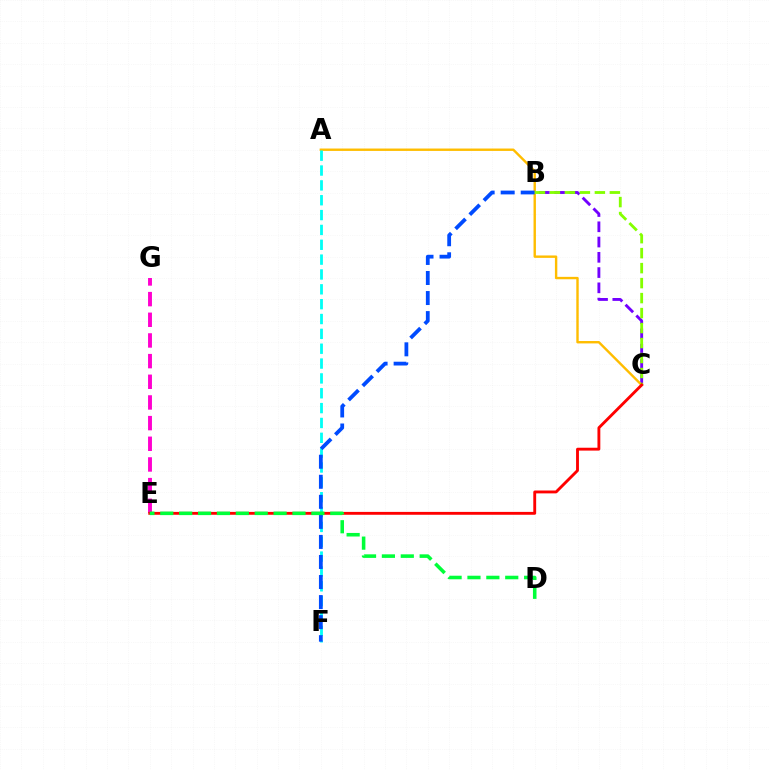{('B', 'C'): [{'color': '#7200ff', 'line_style': 'dashed', 'thickness': 2.07}, {'color': '#84ff00', 'line_style': 'dashed', 'thickness': 2.04}], ('E', 'G'): [{'color': '#ff00cf', 'line_style': 'dashed', 'thickness': 2.81}], ('A', 'C'): [{'color': '#ffbd00', 'line_style': 'solid', 'thickness': 1.73}], ('A', 'F'): [{'color': '#00fff6', 'line_style': 'dashed', 'thickness': 2.02}], ('B', 'F'): [{'color': '#004bff', 'line_style': 'dashed', 'thickness': 2.72}], ('C', 'E'): [{'color': '#ff0000', 'line_style': 'solid', 'thickness': 2.06}], ('D', 'E'): [{'color': '#00ff39', 'line_style': 'dashed', 'thickness': 2.57}]}